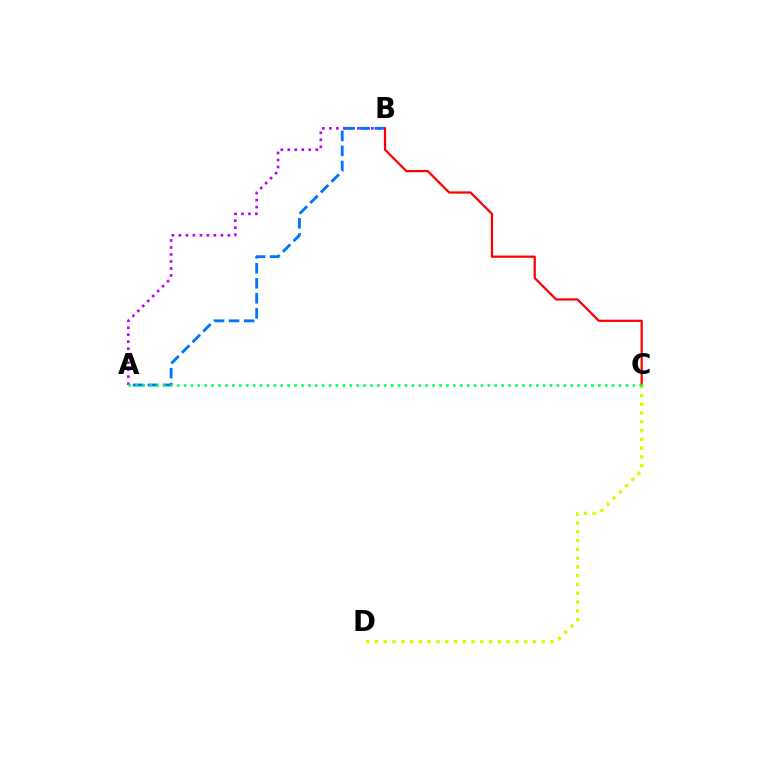{('A', 'B'): [{'color': '#b900ff', 'line_style': 'dotted', 'thickness': 1.9}, {'color': '#0074ff', 'line_style': 'dashed', 'thickness': 2.04}], ('B', 'C'): [{'color': '#ff0000', 'line_style': 'solid', 'thickness': 1.61}], ('C', 'D'): [{'color': '#d1ff00', 'line_style': 'dotted', 'thickness': 2.38}], ('A', 'C'): [{'color': '#00ff5c', 'line_style': 'dotted', 'thickness': 1.88}]}